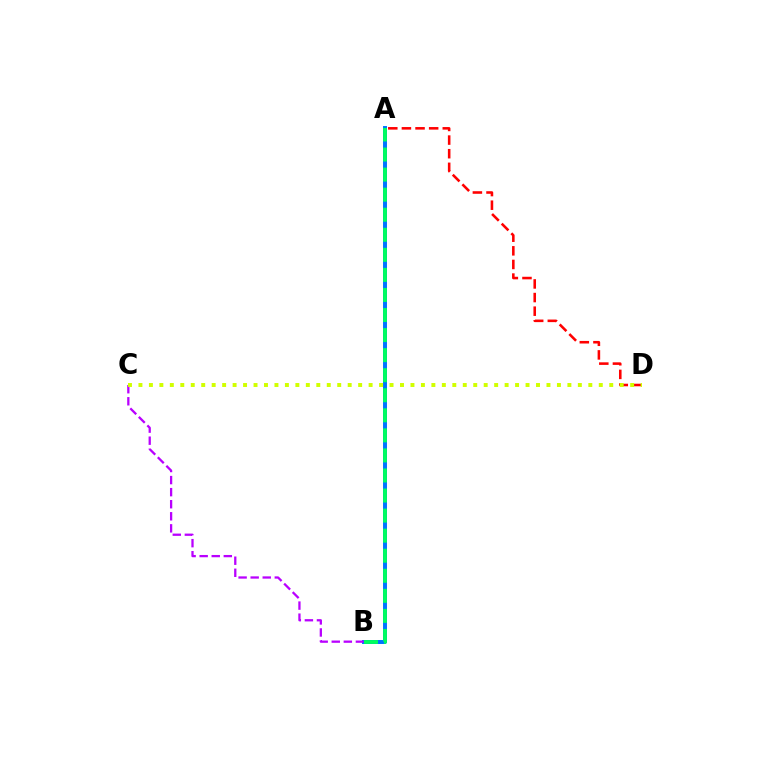{('A', 'D'): [{'color': '#ff0000', 'line_style': 'dashed', 'thickness': 1.85}], ('A', 'B'): [{'color': '#0074ff', 'line_style': 'solid', 'thickness': 2.85}, {'color': '#00ff5c', 'line_style': 'dashed', 'thickness': 2.72}], ('B', 'C'): [{'color': '#b900ff', 'line_style': 'dashed', 'thickness': 1.64}], ('C', 'D'): [{'color': '#d1ff00', 'line_style': 'dotted', 'thickness': 2.84}]}